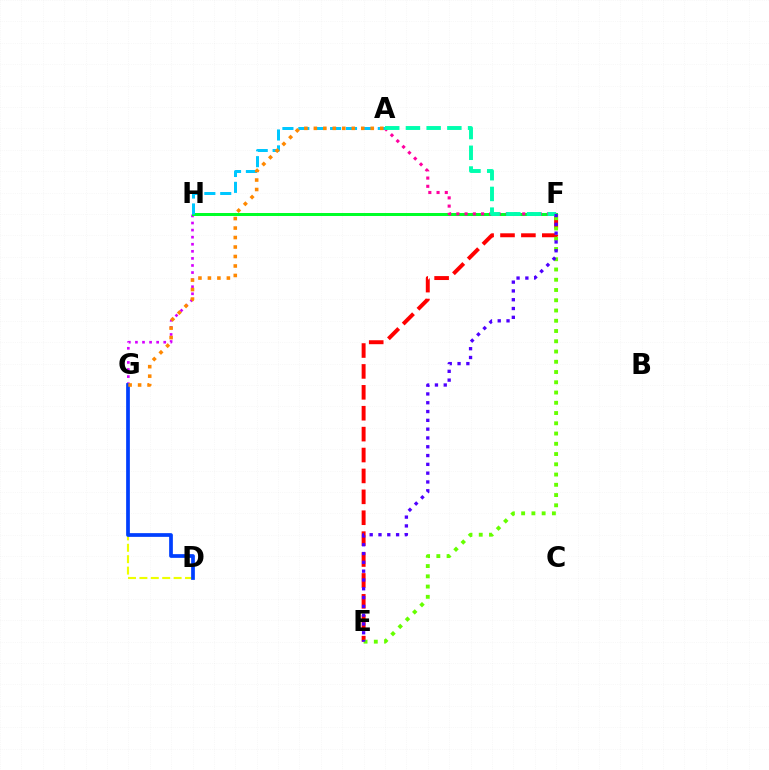{('G', 'H'): [{'color': '#d600ff', 'line_style': 'dotted', 'thickness': 1.92}], ('D', 'G'): [{'color': '#eeff00', 'line_style': 'dashed', 'thickness': 1.55}, {'color': '#003fff', 'line_style': 'solid', 'thickness': 2.68}], ('E', 'F'): [{'color': '#ff0000', 'line_style': 'dashed', 'thickness': 2.84}, {'color': '#66ff00', 'line_style': 'dotted', 'thickness': 2.79}, {'color': '#4f00ff', 'line_style': 'dotted', 'thickness': 2.39}], ('F', 'H'): [{'color': '#00ff27', 'line_style': 'solid', 'thickness': 2.15}], ('A', 'F'): [{'color': '#ff00a0', 'line_style': 'dotted', 'thickness': 2.24}, {'color': '#00ffaf', 'line_style': 'dashed', 'thickness': 2.81}], ('A', 'H'): [{'color': '#00c7ff', 'line_style': 'dashed', 'thickness': 2.16}], ('A', 'G'): [{'color': '#ff8800', 'line_style': 'dotted', 'thickness': 2.58}]}